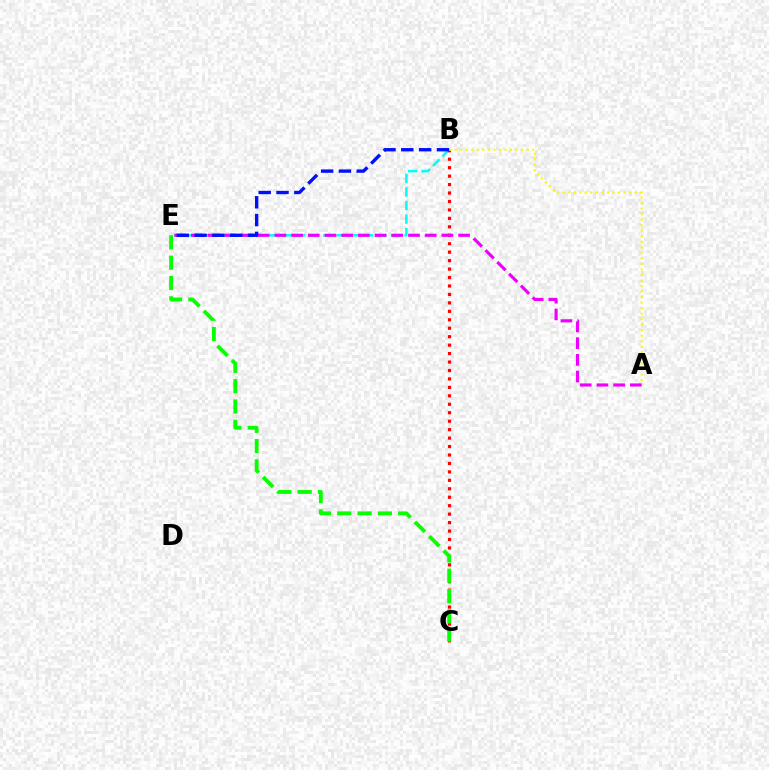{('B', 'E'): [{'color': '#00fff6', 'line_style': 'dashed', 'thickness': 1.84}, {'color': '#0010ff', 'line_style': 'dashed', 'thickness': 2.42}], ('B', 'C'): [{'color': '#ff0000', 'line_style': 'dotted', 'thickness': 2.3}], ('A', 'B'): [{'color': '#fcf500', 'line_style': 'dotted', 'thickness': 1.5}], ('A', 'E'): [{'color': '#ee00ff', 'line_style': 'dashed', 'thickness': 2.27}], ('C', 'E'): [{'color': '#08ff00', 'line_style': 'dashed', 'thickness': 2.76}]}